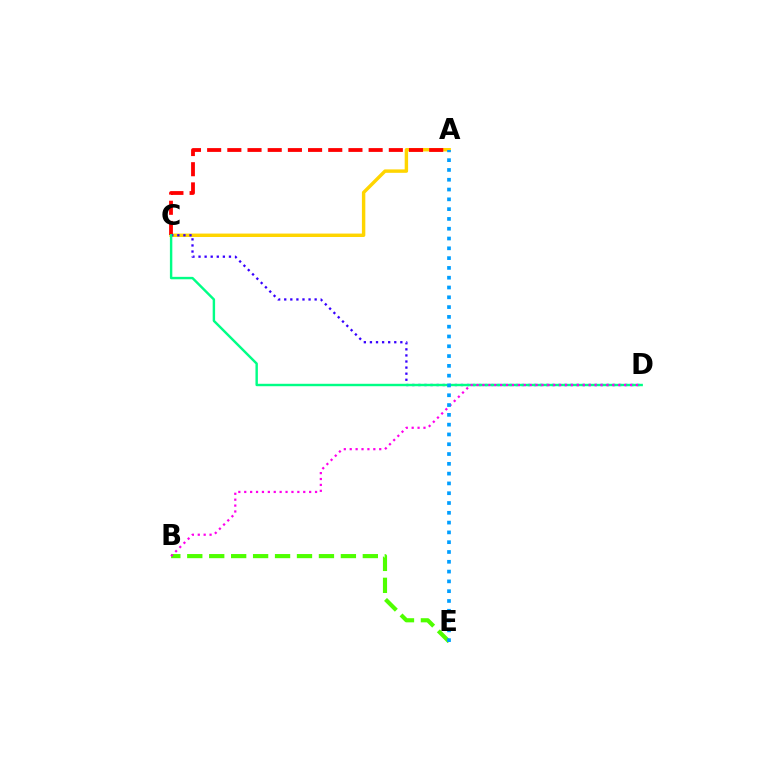{('A', 'C'): [{'color': '#ffd500', 'line_style': 'solid', 'thickness': 2.46}, {'color': '#ff0000', 'line_style': 'dashed', 'thickness': 2.74}], ('B', 'E'): [{'color': '#4fff00', 'line_style': 'dashed', 'thickness': 2.98}], ('C', 'D'): [{'color': '#3700ff', 'line_style': 'dotted', 'thickness': 1.65}, {'color': '#00ff86', 'line_style': 'solid', 'thickness': 1.74}], ('B', 'D'): [{'color': '#ff00ed', 'line_style': 'dotted', 'thickness': 1.6}], ('A', 'E'): [{'color': '#009eff', 'line_style': 'dotted', 'thickness': 2.66}]}